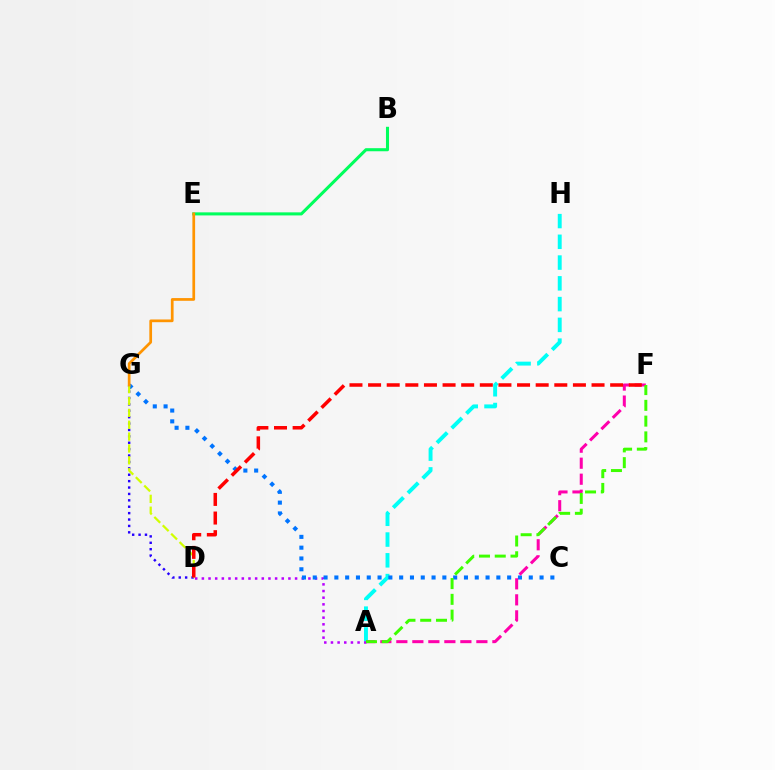{('A', 'H'): [{'color': '#00fff6', 'line_style': 'dashed', 'thickness': 2.82}], ('A', 'D'): [{'color': '#b900ff', 'line_style': 'dotted', 'thickness': 1.81}], ('B', 'E'): [{'color': '#00ff5c', 'line_style': 'solid', 'thickness': 2.21}], ('D', 'G'): [{'color': '#2500ff', 'line_style': 'dotted', 'thickness': 1.74}, {'color': '#d1ff00', 'line_style': 'dashed', 'thickness': 1.61}], ('C', 'G'): [{'color': '#0074ff', 'line_style': 'dotted', 'thickness': 2.93}], ('E', 'G'): [{'color': '#ff9400', 'line_style': 'solid', 'thickness': 1.96}], ('A', 'F'): [{'color': '#ff00ac', 'line_style': 'dashed', 'thickness': 2.17}, {'color': '#3dff00', 'line_style': 'dashed', 'thickness': 2.14}], ('D', 'F'): [{'color': '#ff0000', 'line_style': 'dashed', 'thickness': 2.53}]}